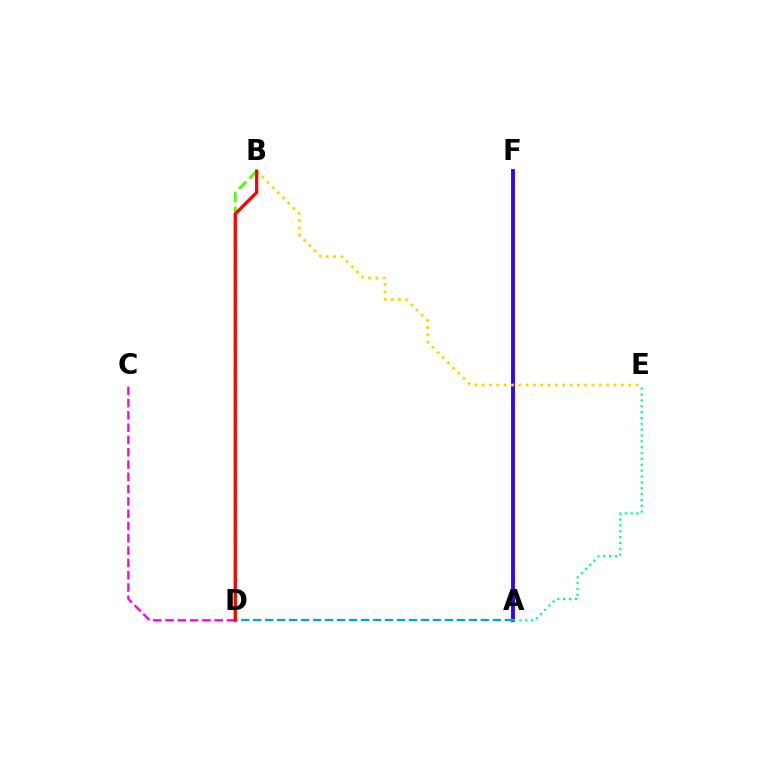{('B', 'D'): [{'color': '#4fff00', 'line_style': 'dashed', 'thickness': 2.01}, {'color': '#ff0000', 'line_style': 'solid', 'thickness': 2.34}], ('C', 'D'): [{'color': '#ff00ed', 'line_style': 'dashed', 'thickness': 1.67}], ('A', 'F'): [{'color': '#3700ff', 'line_style': 'solid', 'thickness': 2.79}], ('A', 'D'): [{'color': '#009eff', 'line_style': 'dashed', 'thickness': 1.63}], ('B', 'E'): [{'color': '#ffd500', 'line_style': 'dotted', 'thickness': 1.99}], ('A', 'E'): [{'color': '#00ff86', 'line_style': 'dotted', 'thickness': 1.59}]}